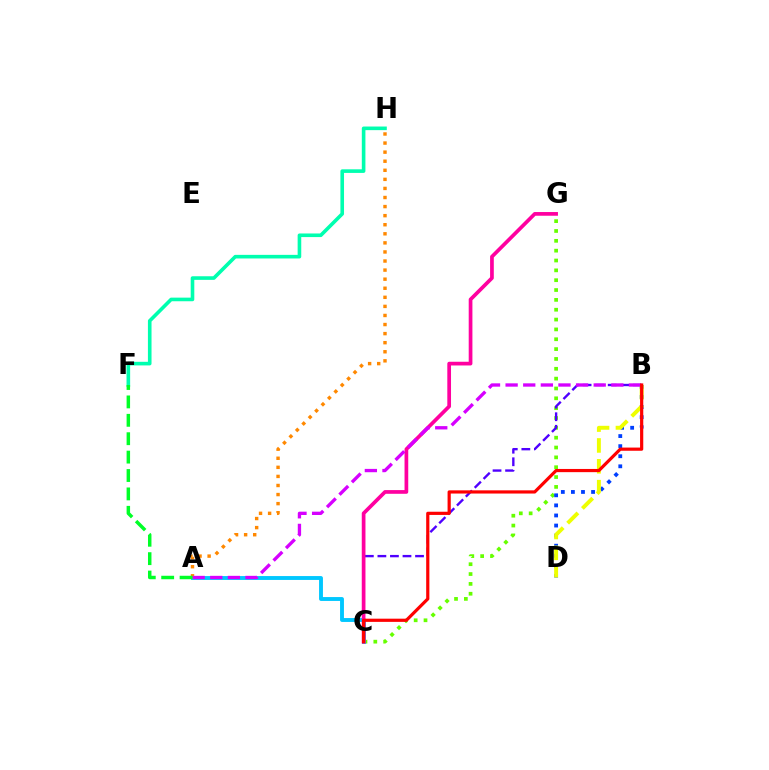{('C', 'G'): [{'color': '#66ff00', 'line_style': 'dotted', 'thickness': 2.67}, {'color': '#ff00a0', 'line_style': 'solid', 'thickness': 2.67}], ('B', 'C'): [{'color': '#4f00ff', 'line_style': 'dashed', 'thickness': 1.7}, {'color': '#ff0000', 'line_style': 'solid', 'thickness': 2.3}], ('A', 'C'): [{'color': '#00c7ff', 'line_style': 'solid', 'thickness': 2.8}], ('F', 'H'): [{'color': '#00ffaf', 'line_style': 'solid', 'thickness': 2.6}], ('A', 'H'): [{'color': '#ff8800', 'line_style': 'dotted', 'thickness': 2.47}], ('B', 'D'): [{'color': '#003fff', 'line_style': 'dotted', 'thickness': 2.74}, {'color': '#eeff00', 'line_style': 'dashed', 'thickness': 2.83}], ('A', 'B'): [{'color': '#d600ff', 'line_style': 'dashed', 'thickness': 2.39}], ('A', 'F'): [{'color': '#00ff27', 'line_style': 'dashed', 'thickness': 2.5}]}